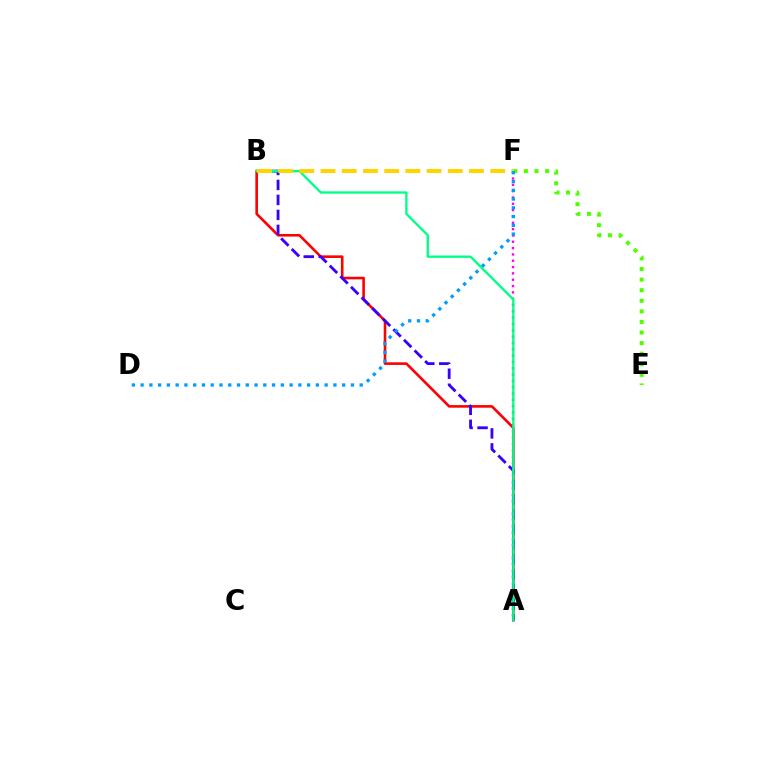{('A', 'B'): [{'color': '#ff0000', 'line_style': 'solid', 'thickness': 1.88}, {'color': '#3700ff', 'line_style': 'dashed', 'thickness': 2.04}, {'color': '#00ff86', 'line_style': 'solid', 'thickness': 1.67}], ('A', 'F'): [{'color': '#ff00ed', 'line_style': 'dotted', 'thickness': 1.72}], ('B', 'F'): [{'color': '#ffd500', 'line_style': 'dashed', 'thickness': 2.88}], ('E', 'F'): [{'color': '#4fff00', 'line_style': 'dotted', 'thickness': 2.88}], ('D', 'F'): [{'color': '#009eff', 'line_style': 'dotted', 'thickness': 2.38}]}